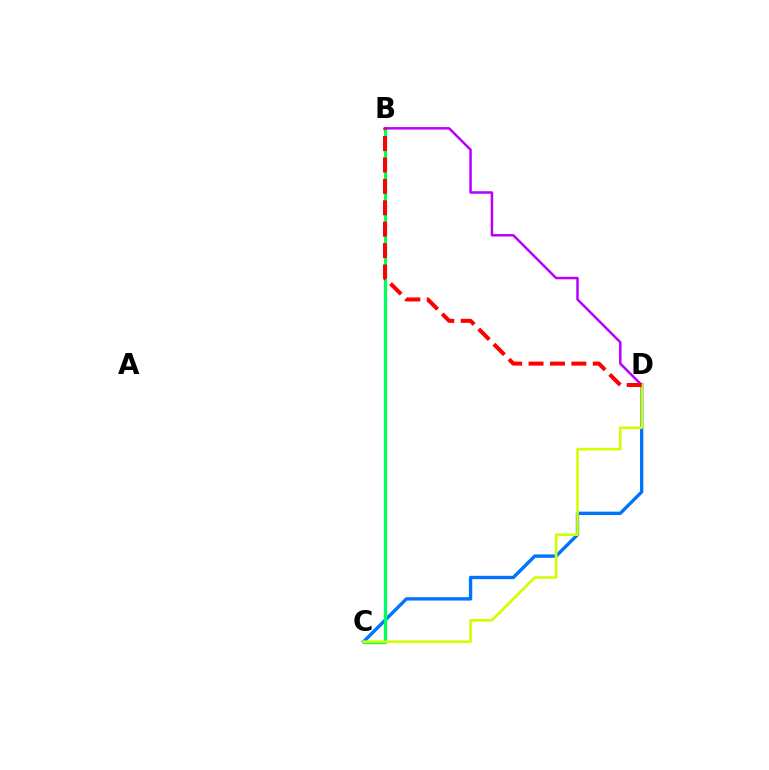{('C', 'D'): [{'color': '#0074ff', 'line_style': 'solid', 'thickness': 2.42}, {'color': '#d1ff00', 'line_style': 'solid', 'thickness': 1.87}], ('B', 'C'): [{'color': '#00ff5c', 'line_style': 'solid', 'thickness': 2.33}], ('B', 'D'): [{'color': '#b900ff', 'line_style': 'solid', 'thickness': 1.8}, {'color': '#ff0000', 'line_style': 'dashed', 'thickness': 2.91}]}